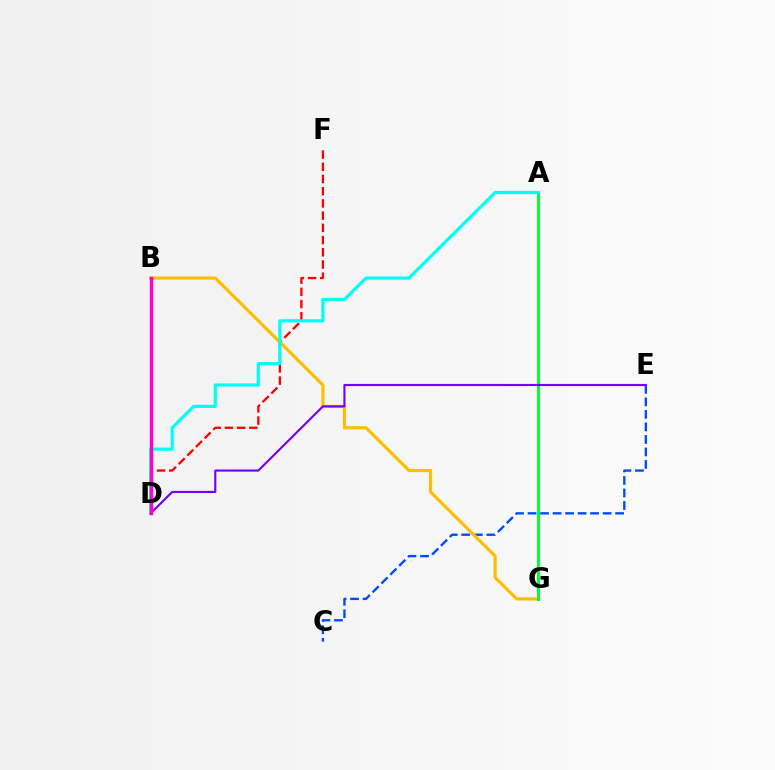{('D', 'F'): [{'color': '#ff0000', 'line_style': 'dashed', 'thickness': 1.66}], ('A', 'G'): [{'color': '#84ff00', 'line_style': 'dotted', 'thickness': 1.94}, {'color': '#00ff39', 'line_style': 'solid', 'thickness': 2.19}], ('C', 'E'): [{'color': '#004bff', 'line_style': 'dashed', 'thickness': 1.7}], ('B', 'G'): [{'color': '#ffbd00', 'line_style': 'solid', 'thickness': 2.28}], ('A', 'D'): [{'color': '#00fff6', 'line_style': 'solid', 'thickness': 2.31}], ('D', 'E'): [{'color': '#7200ff', 'line_style': 'solid', 'thickness': 1.53}], ('B', 'D'): [{'color': '#ff00cf', 'line_style': 'solid', 'thickness': 2.48}]}